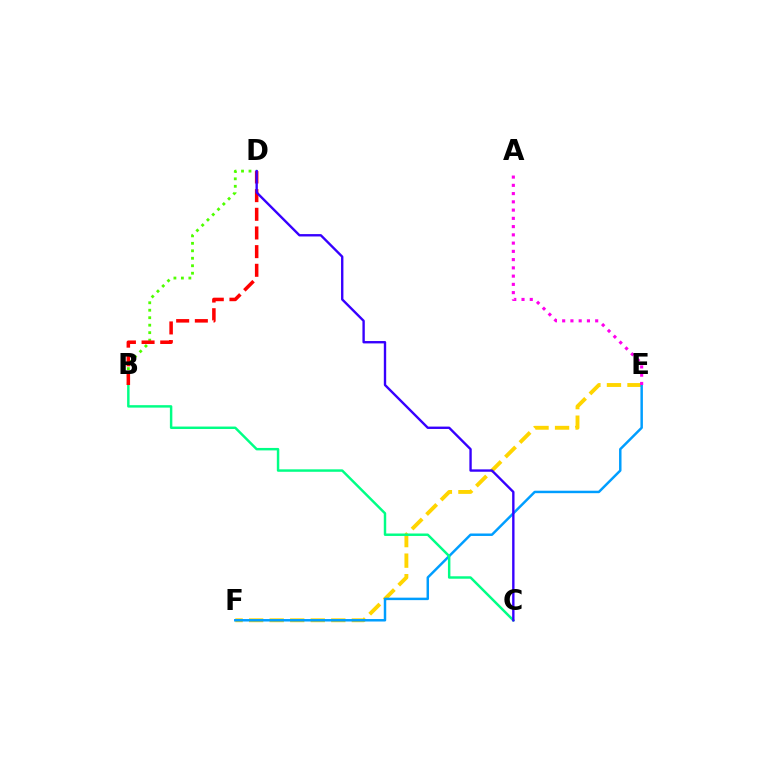{('E', 'F'): [{'color': '#ffd500', 'line_style': 'dashed', 'thickness': 2.79}, {'color': '#009eff', 'line_style': 'solid', 'thickness': 1.78}], ('B', 'D'): [{'color': '#4fff00', 'line_style': 'dotted', 'thickness': 2.03}, {'color': '#ff0000', 'line_style': 'dashed', 'thickness': 2.54}], ('B', 'C'): [{'color': '#00ff86', 'line_style': 'solid', 'thickness': 1.77}], ('A', 'E'): [{'color': '#ff00ed', 'line_style': 'dotted', 'thickness': 2.24}], ('C', 'D'): [{'color': '#3700ff', 'line_style': 'solid', 'thickness': 1.71}]}